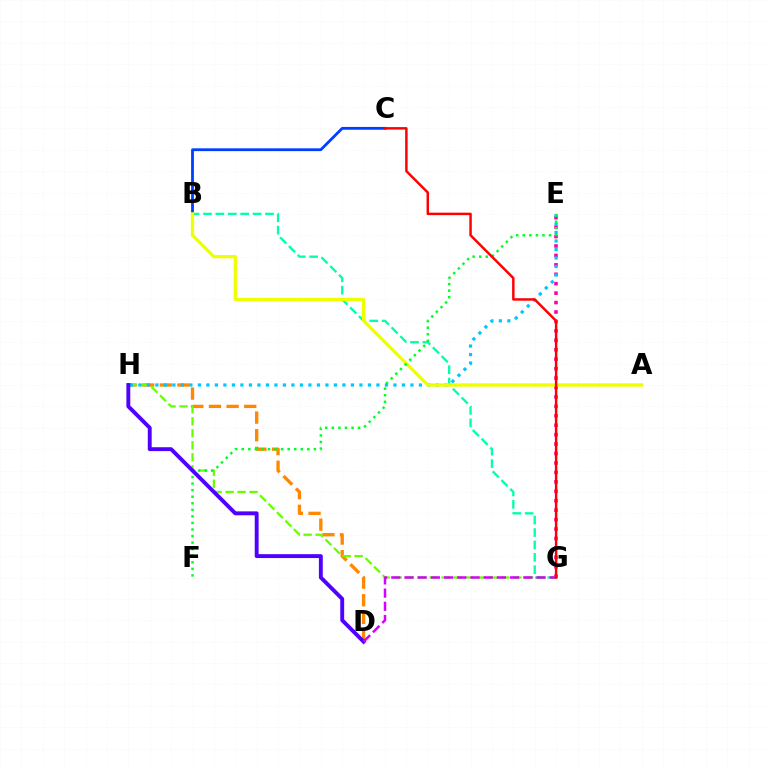{('D', 'H'): [{'color': '#ff8800', 'line_style': 'dashed', 'thickness': 2.4}, {'color': '#4f00ff', 'line_style': 'solid', 'thickness': 2.8}], ('B', 'G'): [{'color': '#00ffaf', 'line_style': 'dashed', 'thickness': 1.68}], ('E', 'G'): [{'color': '#ff00a0', 'line_style': 'dotted', 'thickness': 2.56}], ('B', 'C'): [{'color': '#003fff', 'line_style': 'solid', 'thickness': 2.02}], ('G', 'H'): [{'color': '#66ff00', 'line_style': 'dashed', 'thickness': 1.63}], ('E', 'H'): [{'color': '#00c7ff', 'line_style': 'dotted', 'thickness': 2.31}], ('A', 'B'): [{'color': '#eeff00', 'line_style': 'solid', 'thickness': 2.38}], ('E', 'F'): [{'color': '#00ff27', 'line_style': 'dotted', 'thickness': 1.78}], ('D', 'G'): [{'color': '#d600ff', 'line_style': 'dashed', 'thickness': 1.79}], ('C', 'G'): [{'color': '#ff0000', 'line_style': 'solid', 'thickness': 1.77}]}